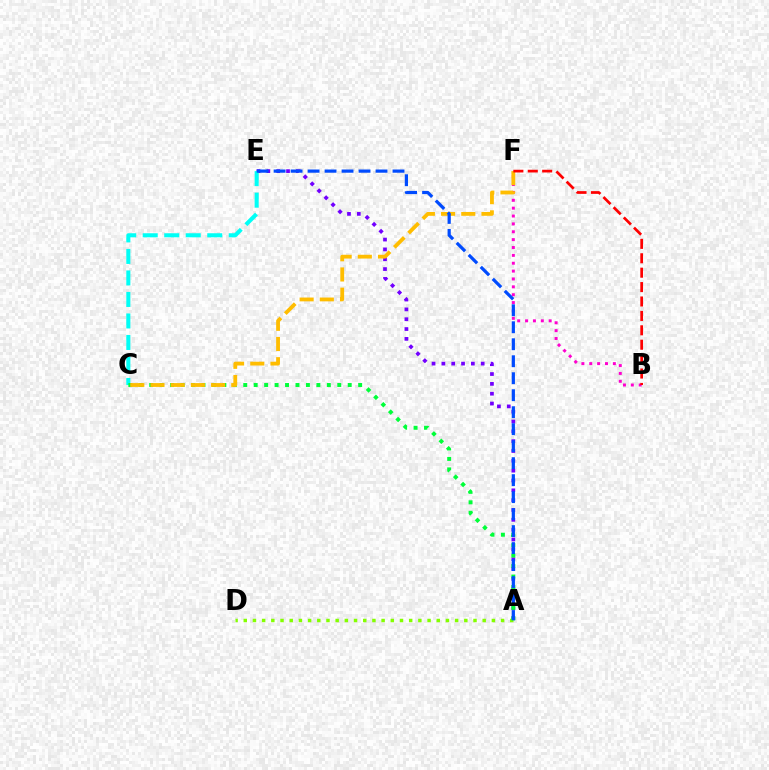{('A', 'E'): [{'color': '#7200ff', 'line_style': 'dotted', 'thickness': 2.67}, {'color': '#004bff', 'line_style': 'dashed', 'thickness': 2.31}], ('B', 'F'): [{'color': '#ff00cf', 'line_style': 'dotted', 'thickness': 2.14}, {'color': '#ff0000', 'line_style': 'dashed', 'thickness': 1.96}], ('A', 'D'): [{'color': '#84ff00', 'line_style': 'dotted', 'thickness': 2.5}], ('C', 'E'): [{'color': '#00fff6', 'line_style': 'dashed', 'thickness': 2.92}], ('A', 'C'): [{'color': '#00ff39', 'line_style': 'dotted', 'thickness': 2.84}], ('C', 'F'): [{'color': '#ffbd00', 'line_style': 'dashed', 'thickness': 2.74}]}